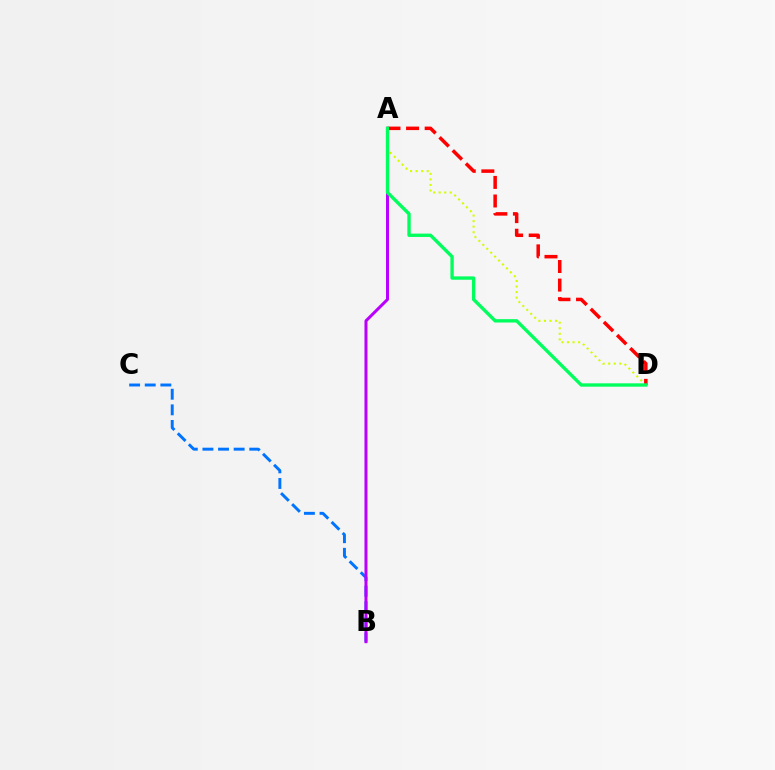{('A', 'D'): [{'color': '#d1ff00', 'line_style': 'dotted', 'thickness': 1.51}, {'color': '#ff0000', 'line_style': 'dashed', 'thickness': 2.52}, {'color': '#00ff5c', 'line_style': 'solid', 'thickness': 2.41}], ('B', 'C'): [{'color': '#0074ff', 'line_style': 'dashed', 'thickness': 2.12}], ('A', 'B'): [{'color': '#b900ff', 'line_style': 'solid', 'thickness': 2.16}]}